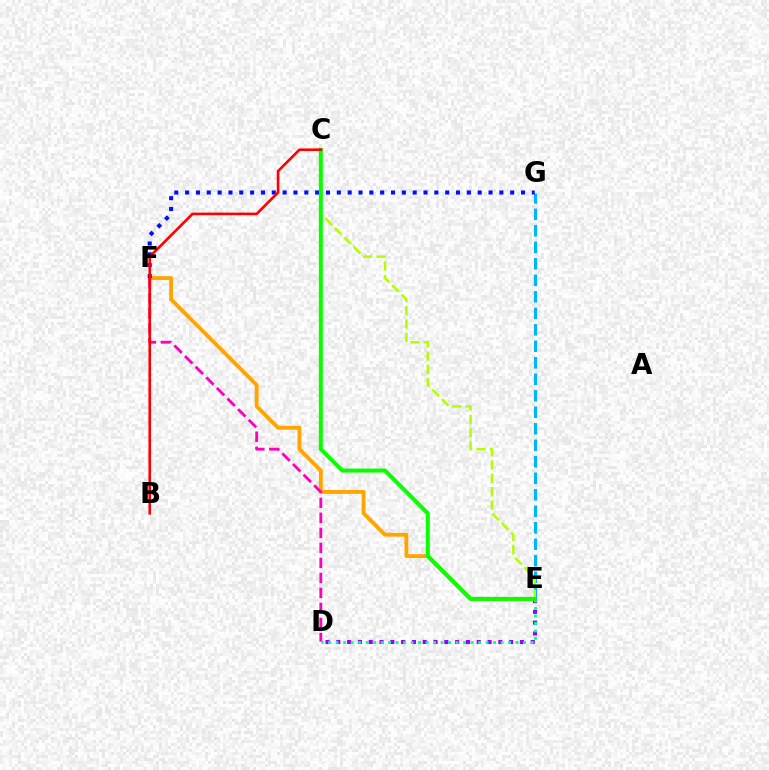{('E', 'F'): [{'color': '#ffa500', 'line_style': 'solid', 'thickness': 2.77}], ('D', 'E'): [{'color': '#9b00ff', 'line_style': 'dotted', 'thickness': 2.93}, {'color': '#00ff9d', 'line_style': 'dotted', 'thickness': 2.04}], ('E', 'G'): [{'color': '#00b5ff', 'line_style': 'dashed', 'thickness': 2.24}], ('C', 'E'): [{'color': '#b3ff00', 'line_style': 'dashed', 'thickness': 1.82}, {'color': '#08ff00', 'line_style': 'solid', 'thickness': 2.87}], ('D', 'F'): [{'color': '#ff00bd', 'line_style': 'dashed', 'thickness': 2.04}], ('F', 'G'): [{'color': '#0010ff', 'line_style': 'dotted', 'thickness': 2.94}], ('B', 'C'): [{'color': '#ff0000', 'line_style': 'solid', 'thickness': 1.87}]}